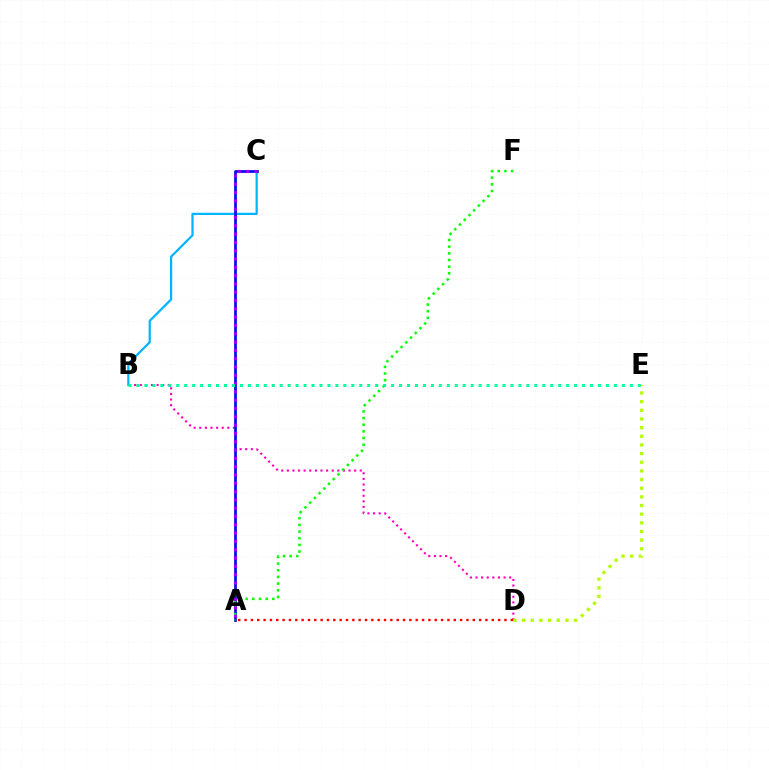{('B', 'D'): [{'color': '#ff00bd', 'line_style': 'dotted', 'thickness': 1.52}], ('A', 'C'): [{'color': '#ffa500', 'line_style': 'solid', 'thickness': 1.84}, {'color': '#0010ff', 'line_style': 'solid', 'thickness': 1.94}, {'color': '#9b00ff', 'line_style': 'dotted', 'thickness': 2.26}], ('B', 'C'): [{'color': '#00b5ff', 'line_style': 'solid', 'thickness': 1.6}], ('A', 'F'): [{'color': '#08ff00', 'line_style': 'dotted', 'thickness': 1.81}], ('D', 'E'): [{'color': '#b3ff00', 'line_style': 'dotted', 'thickness': 2.35}], ('A', 'D'): [{'color': '#ff0000', 'line_style': 'dotted', 'thickness': 1.72}], ('B', 'E'): [{'color': '#00ff9d', 'line_style': 'dotted', 'thickness': 2.16}]}